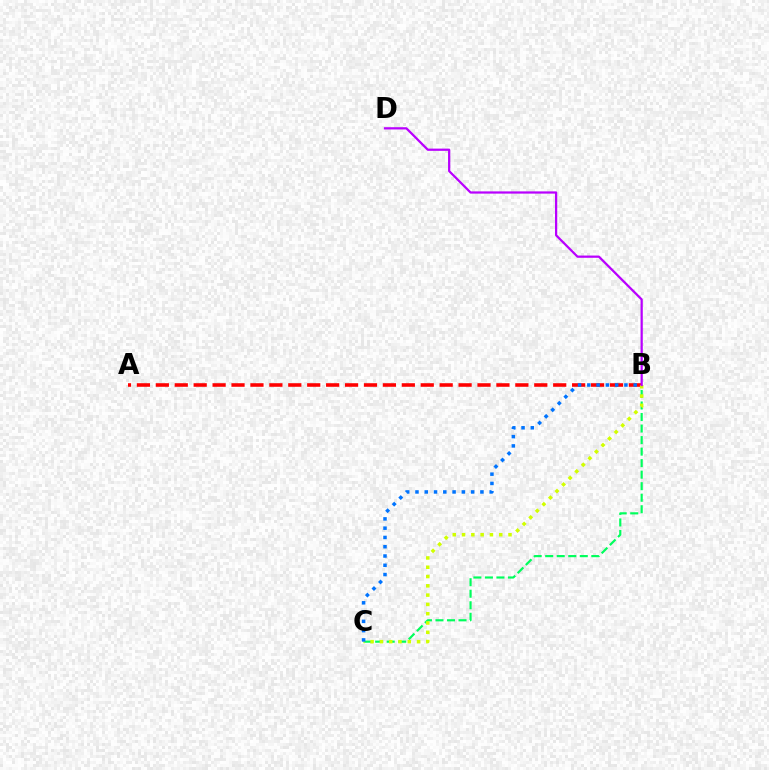{('B', 'C'): [{'color': '#00ff5c', 'line_style': 'dashed', 'thickness': 1.57}, {'color': '#d1ff00', 'line_style': 'dotted', 'thickness': 2.52}, {'color': '#0074ff', 'line_style': 'dotted', 'thickness': 2.52}], ('A', 'B'): [{'color': '#ff0000', 'line_style': 'dashed', 'thickness': 2.57}], ('B', 'D'): [{'color': '#b900ff', 'line_style': 'solid', 'thickness': 1.61}]}